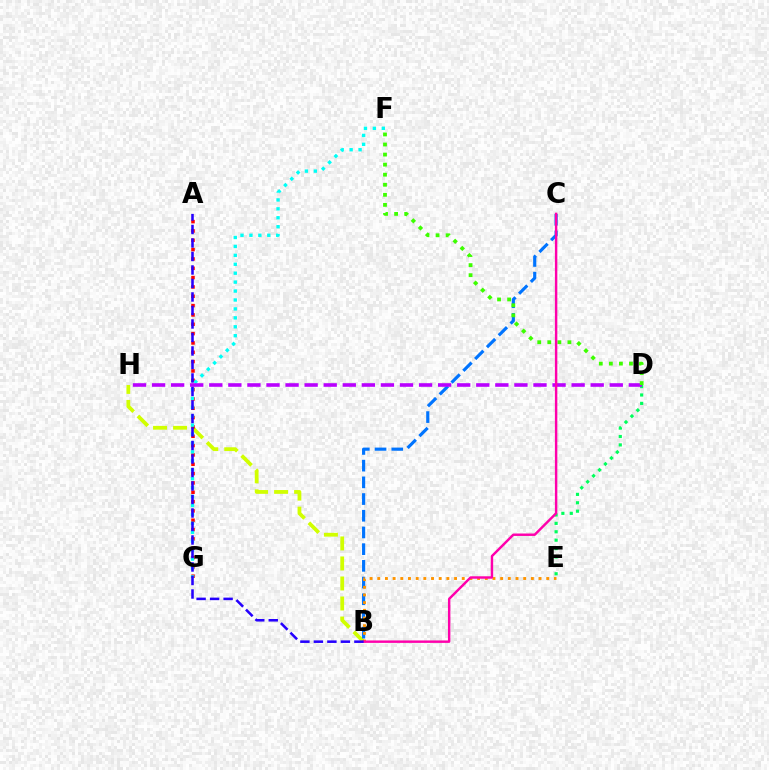{('B', 'H'): [{'color': '#d1ff00', 'line_style': 'dashed', 'thickness': 2.72}], ('D', 'E'): [{'color': '#00ff5c', 'line_style': 'dotted', 'thickness': 2.28}], ('B', 'C'): [{'color': '#0074ff', 'line_style': 'dashed', 'thickness': 2.27}, {'color': '#ff00ac', 'line_style': 'solid', 'thickness': 1.75}], ('A', 'G'): [{'color': '#ff0000', 'line_style': 'dotted', 'thickness': 2.54}], ('F', 'G'): [{'color': '#00fff6', 'line_style': 'dotted', 'thickness': 2.43}], ('D', 'H'): [{'color': '#b900ff', 'line_style': 'dashed', 'thickness': 2.59}], ('D', 'F'): [{'color': '#3dff00', 'line_style': 'dotted', 'thickness': 2.73}], ('B', 'E'): [{'color': '#ff9400', 'line_style': 'dotted', 'thickness': 2.09}], ('A', 'B'): [{'color': '#2500ff', 'line_style': 'dashed', 'thickness': 1.83}]}